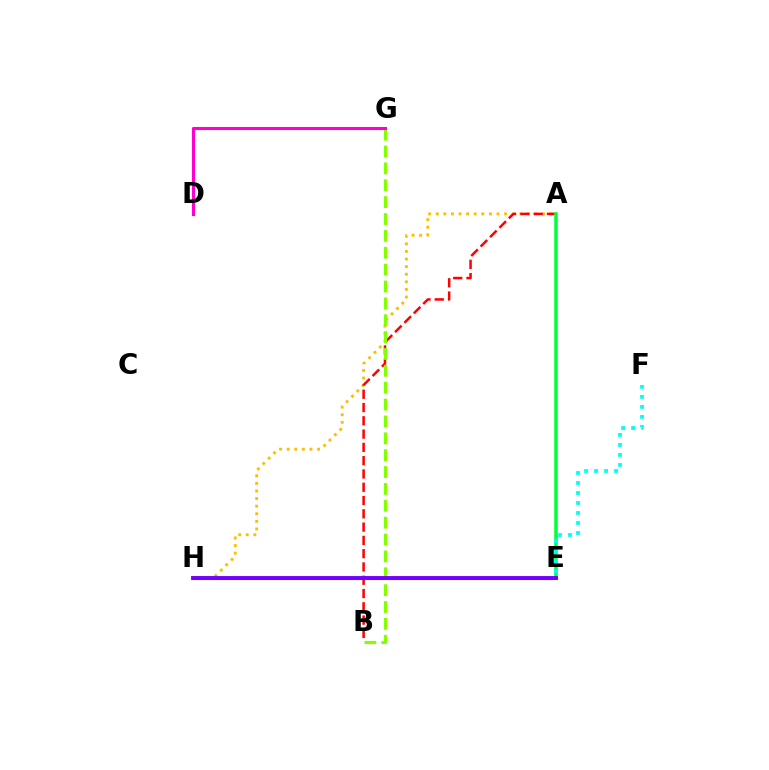{('A', 'H'): [{'color': '#ffbd00', 'line_style': 'dotted', 'thickness': 2.06}], ('A', 'B'): [{'color': '#ff0000', 'line_style': 'dashed', 'thickness': 1.8}], ('E', 'H'): [{'color': '#004bff', 'line_style': 'solid', 'thickness': 2.23}, {'color': '#7200ff', 'line_style': 'solid', 'thickness': 2.8}], ('B', 'G'): [{'color': '#84ff00', 'line_style': 'dashed', 'thickness': 2.29}], ('A', 'E'): [{'color': '#00ff39', 'line_style': 'solid', 'thickness': 2.55}], ('D', 'G'): [{'color': '#ff00cf', 'line_style': 'solid', 'thickness': 2.23}], ('E', 'F'): [{'color': '#00fff6', 'line_style': 'dotted', 'thickness': 2.72}]}